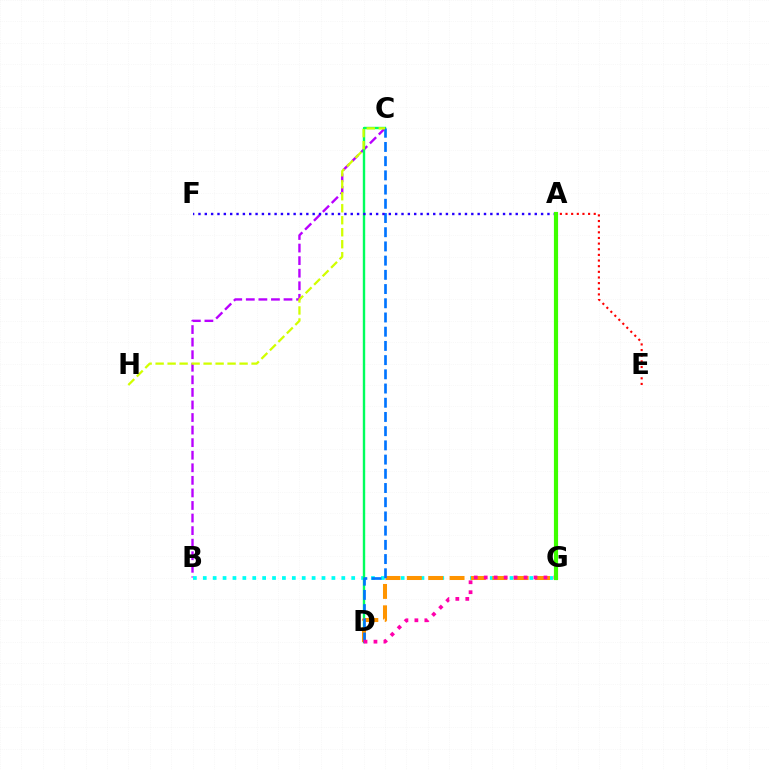{('B', 'C'): [{'color': '#b900ff', 'line_style': 'dashed', 'thickness': 1.71}], ('B', 'G'): [{'color': '#00fff6', 'line_style': 'dotted', 'thickness': 2.69}], ('C', 'D'): [{'color': '#00ff5c', 'line_style': 'solid', 'thickness': 1.72}, {'color': '#0074ff', 'line_style': 'dashed', 'thickness': 1.93}], ('D', 'G'): [{'color': '#ff9400', 'line_style': 'dashed', 'thickness': 2.9}, {'color': '#ff00ac', 'line_style': 'dotted', 'thickness': 2.71}], ('A', 'E'): [{'color': '#ff0000', 'line_style': 'dotted', 'thickness': 1.53}], ('A', 'F'): [{'color': '#2500ff', 'line_style': 'dotted', 'thickness': 1.72}], ('C', 'H'): [{'color': '#d1ff00', 'line_style': 'dashed', 'thickness': 1.63}], ('A', 'G'): [{'color': '#3dff00', 'line_style': 'solid', 'thickness': 3.0}]}